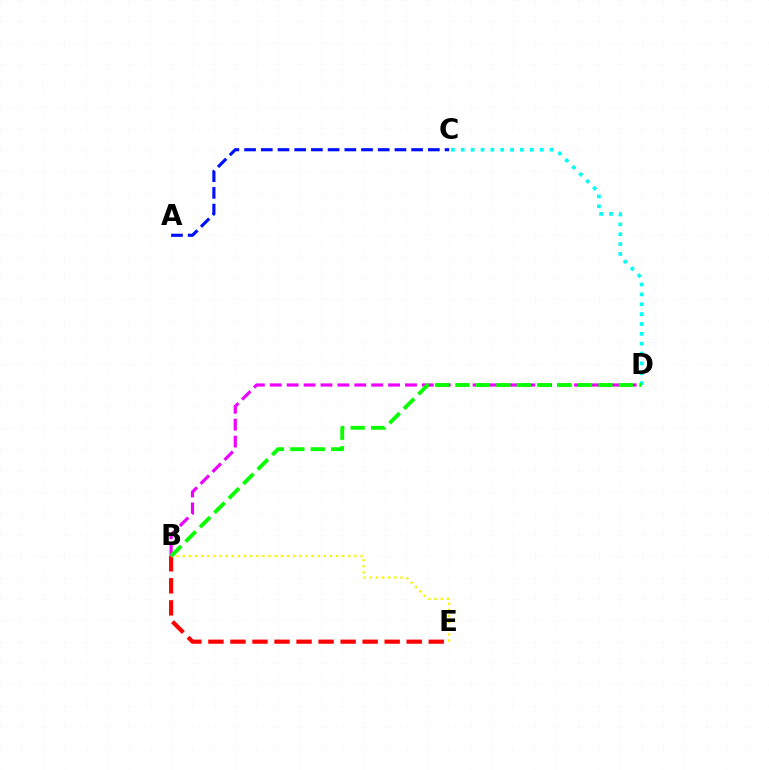{('B', 'E'): [{'color': '#ff0000', 'line_style': 'dashed', 'thickness': 2.99}, {'color': '#fcf500', 'line_style': 'dotted', 'thickness': 1.67}], ('B', 'D'): [{'color': '#ee00ff', 'line_style': 'dashed', 'thickness': 2.3}, {'color': '#08ff00', 'line_style': 'dashed', 'thickness': 2.77}], ('C', 'D'): [{'color': '#00fff6', 'line_style': 'dotted', 'thickness': 2.68}], ('A', 'C'): [{'color': '#0010ff', 'line_style': 'dashed', 'thickness': 2.27}]}